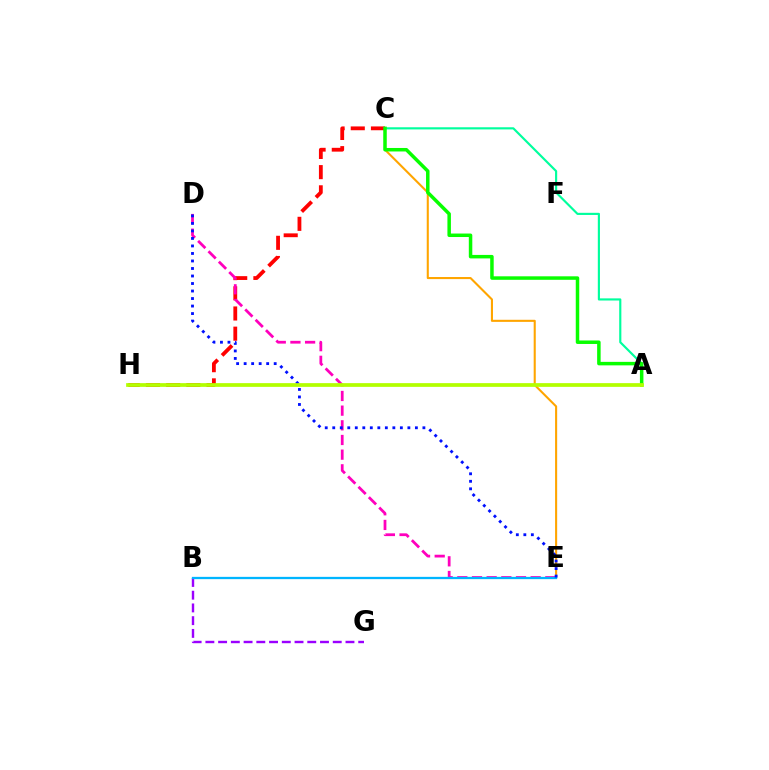{('A', 'C'): [{'color': '#00ff9d', 'line_style': 'solid', 'thickness': 1.55}, {'color': '#08ff00', 'line_style': 'solid', 'thickness': 2.52}], ('C', 'H'): [{'color': '#ff0000', 'line_style': 'dashed', 'thickness': 2.74}], ('D', 'E'): [{'color': '#ff00bd', 'line_style': 'dashed', 'thickness': 1.99}, {'color': '#0010ff', 'line_style': 'dotted', 'thickness': 2.04}], ('B', 'G'): [{'color': '#9b00ff', 'line_style': 'dashed', 'thickness': 1.73}], ('C', 'E'): [{'color': '#ffa500', 'line_style': 'solid', 'thickness': 1.5}], ('B', 'E'): [{'color': '#00b5ff', 'line_style': 'solid', 'thickness': 1.64}], ('A', 'H'): [{'color': '#b3ff00', 'line_style': 'solid', 'thickness': 2.68}]}